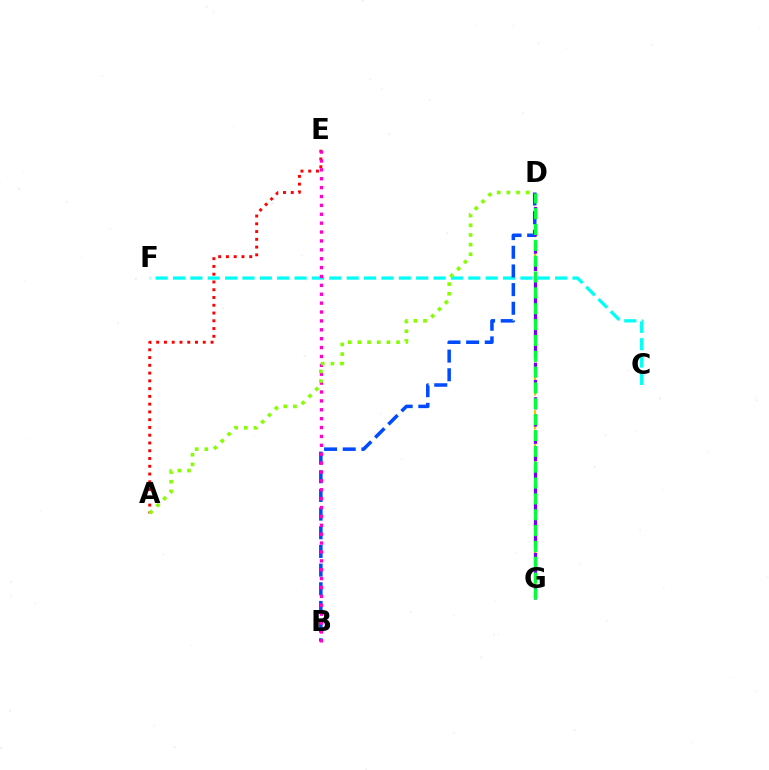{('D', 'G'): [{'color': '#ffbd00', 'line_style': 'dashed', 'thickness': 1.54}, {'color': '#7200ff', 'line_style': 'dashed', 'thickness': 2.35}, {'color': '#00ff39', 'line_style': 'dashed', 'thickness': 2.15}], ('A', 'E'): [{'color': '#ff0000', 'line_style': 'dotted', 'thickness': 2.11}], ('C', 'F'): [{'color': '#00fff6', 'line_style': 'dashed', 'thickness': 2.36}], ('B', 'D'): [{'color': '#004bff', 'line_style': 'dashed', 'thickness': 2.54}], ('B', 'E'): [{'color': '#ff00cf', 'line_style': 'dotted', 'thickness': 2.41}], ('A', 'D'): [{'color': '#84ff00', 'line_style': 'dotted', 'thickness': 2.63}]}